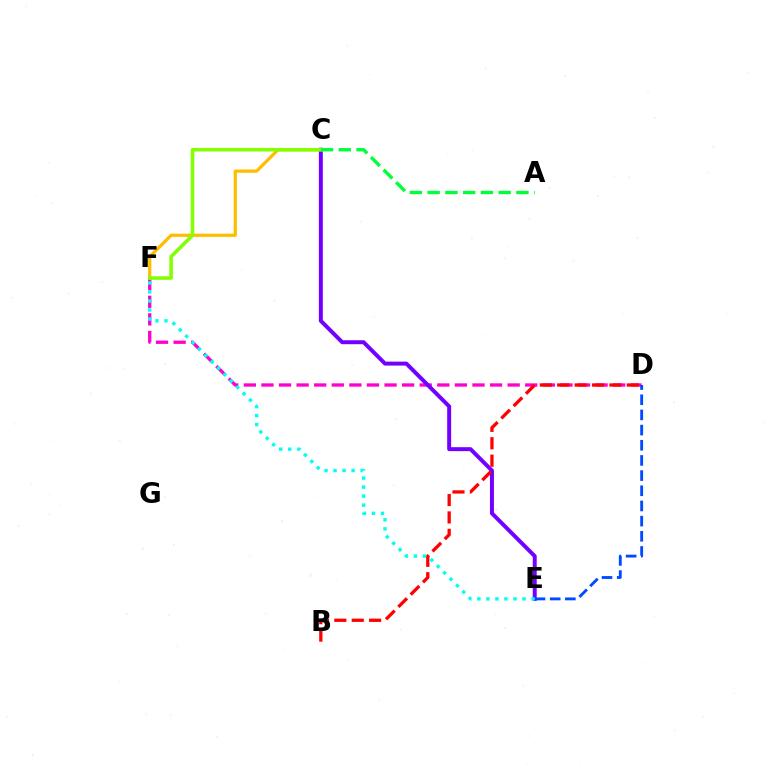{('D', 'F'): [{'color': '#ff00cf', 'line_style': 'dashed', 'thickness': 2.39}], ('C', 'E'): [{'color': '#7200ff', 'line_style': 'solid', 'thickness': 2.86}], ('D', 'E'): [{'color': '#004bff', 'line_style': 'dashed', 'thickness': 2.06}], ('C', 'F'): [{'color': '#ffbd00', 'line_style': 'solid', 'thickness': 2.33}, {'color': '#84ff00', 'line_style': 'solid', 'thickness': 2.56}], ('B', 'D'): [{'color': '#ff0000', 'line_style': 'dashed', 'thickness': 2.36}], ('E', 'F'): [{'color': '#00fff6', 'line_style': 'dotted', 'thickness': 2.45}], ('A', 'C'): [{'color': '#00ff39', 'line_style': 'dashed', 'thickness': 2.41}]}